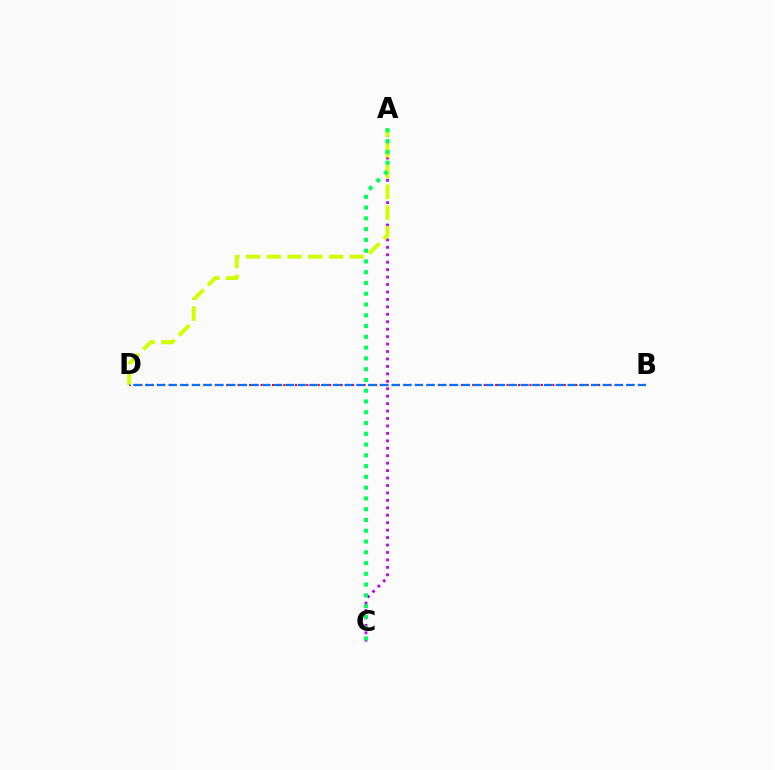{('B', 'D'): [{'color': '#ff0000', 'line_style': 'dotted', 'thickness': 1.55}, {'color': '#0074ff', 'line_style': 'dashed', 'thickness': 1.59}], ('A', 'C'): [{'color': '#b900ff', 'line_style': 'dotted', 'thickness': 2.02}, {'color': '#00ff5c', 'line_style': 'dotted', 'thickness': 2.93}], ('A', 'D'): [{'color': '#d1ff00', 'line_style': 'dashed', 'thickness': 2.82}]}